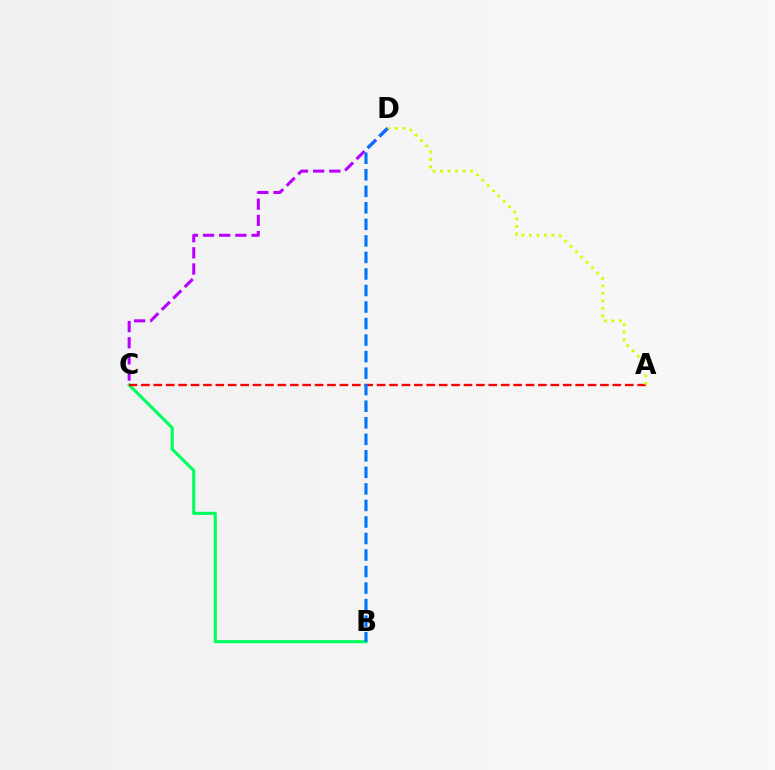{('C', 'D'): [{'color': '#b900ff', 'line_style': 'dashed', 'thickness': 2.2}], ('B', 'C'): [{'color': '#00ff5c', 'line_style': 'solid', 'thickness': 2.23}], ('A', 'C'): [{'color': '#ff0000', 'line_style': 'dashed', 'thickness': 1.69}], ('A', 'D'): [{'color': '#d1ff00', 'line_style': 'dotted', 'thickness': 2.04}], ('B', 'D'): [{'color': '#0074ff', 'line_style': 'dashed', 'thickness': 2.25}]}